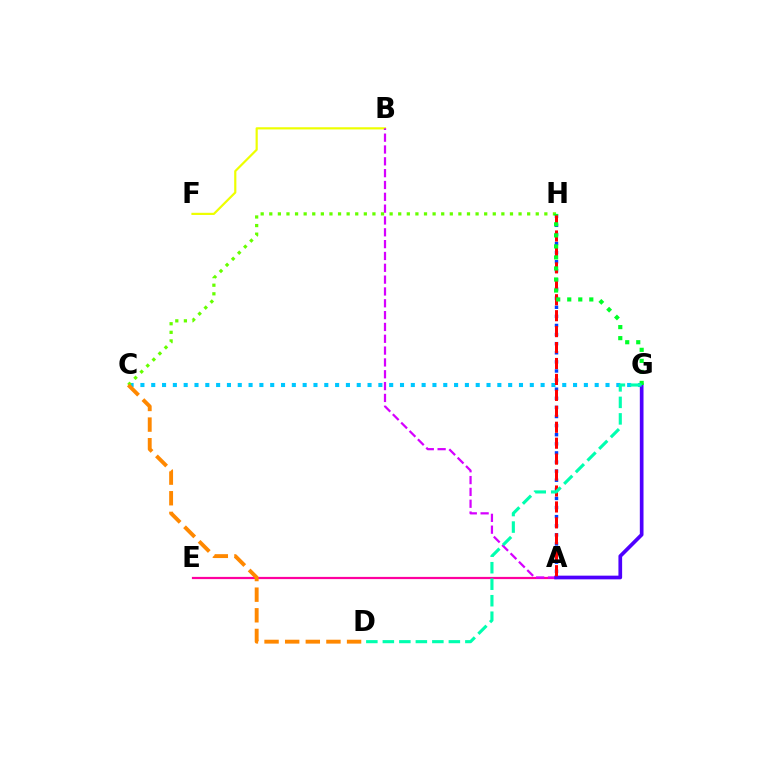{('A', 'H'): [{'color': '#003fff', 'line_style': 'dotted', 'thickness': 2.47}, {'color': '#ff0000', 'line_style': 'dashed', 'thickness': 2.17}], ('C', 'G'): [{'color': '#00c7ff', 'line_style': 'dotted', 'thickness': 2.94}], ('B', 'F'): [{'color': '#eeff00', 'line_style': 'solid', 'thickness': 1.58}], ('A', 'E'): [{'color': '#ff00a0', 'line_style': 'solid', 'thickness': 1.59}], ('C', 'H'): [{'color': '#66ff00', 'line_style': 'dotted', 'thickness': 2.34}], ('A', 'B'): [{'color': '#d600ff', 'line_style': 'dashed', 'thickness': 1.61}], ('A', 'G'): [{'color': '#4f00ff', 'line_style': 'solid', 'thickness': 2.66}], ('C', 'D'): [{'color': '#ff8800', 'line_style': 'dashed', 'thickness': 2.8}], ('G', 'H'): [{'color': '#00ff27', 'line_style': 'dotted', 'thickness': 3.0}], ('D', 'G'): [{'color': '#00ffaf', 'line_style': 'dashed', 'thickness': 2.24}]}